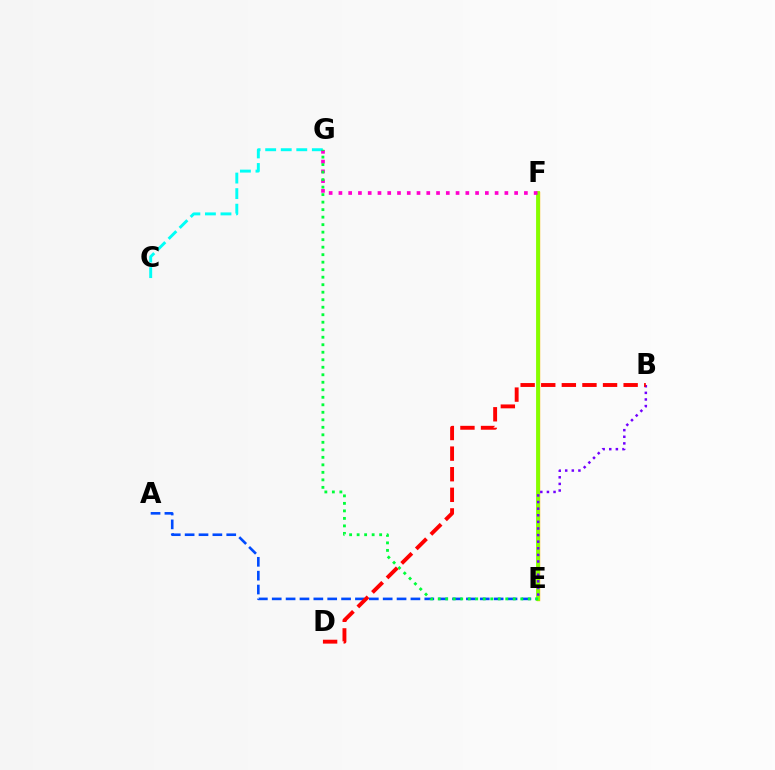{('E', 'F'): [{'color': '#ffbd00', 'line_style': 'solid', 'thickness': 2.47}, {'color': '#84ff00', 'line_style': 'solid', 'thickness': 2.74}], ('A', 'E'): [{'color': '#004bff', 'line_style': 'dashed', 'thickness': 1.88}], ('B', 'E'): [{'color': '#7200ff', 'line_style': 'dotted', 'thickness': 1.8}], ('C', 'G'): [{'color': '#00fff6', 'line_style': 'dashed', 'thickness': 2.11}], ('F', 'G'): [{'color': '#ff00cf', 'line_style': 'dotted', 'thickness': 2.65}], ('E', 'G'): [{'color': '#00ff39', 'line_style': 'dotted', 'thickness': 2.04}], ('B', 'D'): [{'color': '#ff0000', 'line_style': 'dashed', 'thickness': 2.8}]}